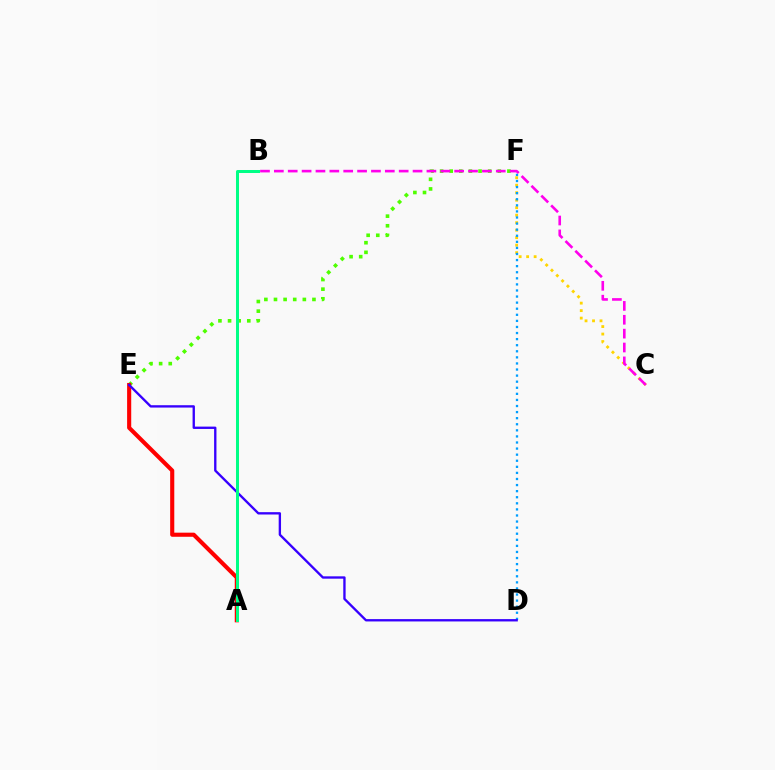{('E', 'F'): [{'color': '#4fff00', 'line_style': 'dotted', 'thickness': 2.61}], ('A', 'E'): [{'color': '#ff0000', 'line_style': 'solid', 'thickness': 2.96}], ('C', 'F'): [{'color': '#ffd500', 'line_style': 'dotted', 'thickness': 2.04}], ('D', 'F'): [{'color': '#009eff', 'line_style': 'dotted', 'thickness': 1.65}], ('D', 'E'): [{'color': '#3700ff', 'line_style': 'solid', 'thickness': 1.69}], ('B', 'C'): [{'color': '#ff00ed', 'line_style': 'dashed', 'thickness': 1.88}], ('A', 'B'): [{'color': '#00ff86', 'line_style': 'solid', 'thickness': 2.16}]}